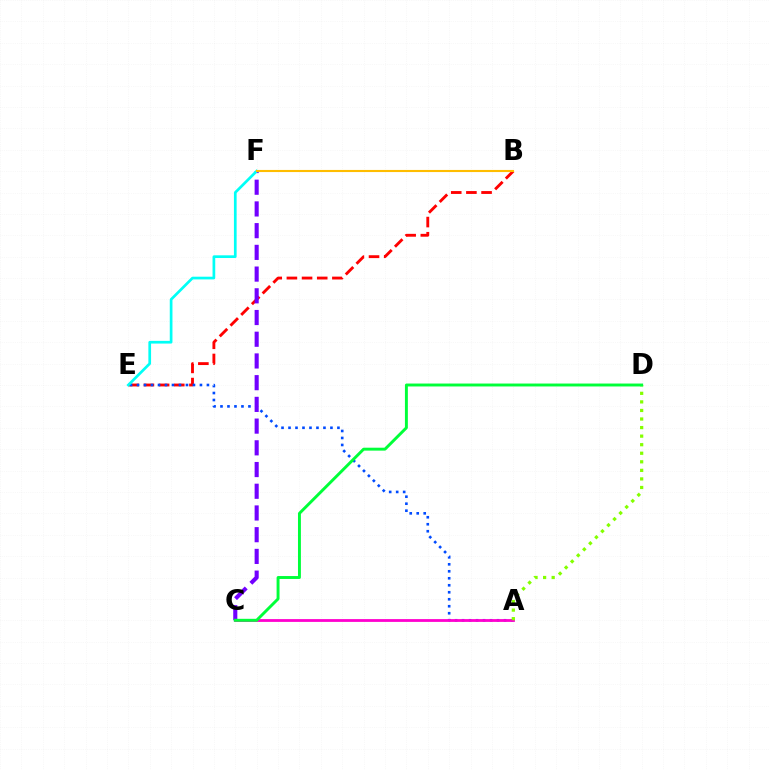{('B', 'E'): [{'color': '#ff0000', 'line_style': 'dashed', 'thickness': 2.06}], ('A', 'E'): [{'color': '#004bff', 'line_style': 'dotted', 'thickness': 1.9}], ('A', 'C'): [{'color': '#ff00cf', 'line_style': 'solid', 'thickness': 2.01}], ('A', 'D'): [{'color': '#84ff00', 'line_style': 'dotted', 'thickness': 2.33}], ('C', 'F'): [{'color': '#7200ff', 'line_style': 'dashed', 'thickness': 2.95}], ('E', 'F'): [{'color': '#00fff6', 'line_style': 'solid', 'thickness': 1.94}], ('B', 'F'): [{'color': '#ffbd00', 'line_style': 'solid', 'thickness': 1.53}], ('C', 'D'): [{'color': '#00ff39', 'line_style': 'solid', 'thickness': 2.11}]}